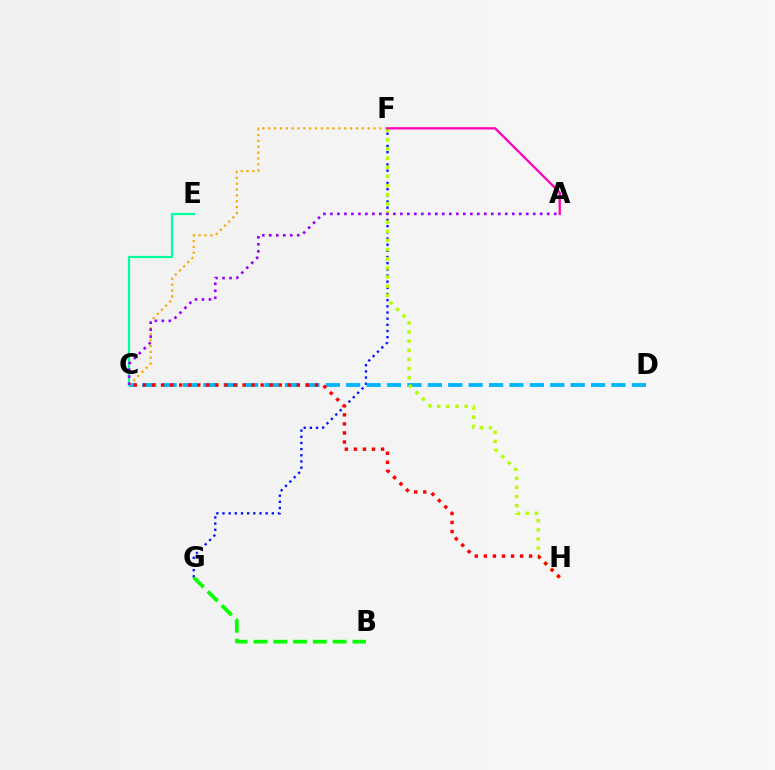{('C', 'E'): [{'color': '#00ff9d', 'line_style': 'solid', 'thickness': 1.59}], ('F', 'G'): [{'color': '#0010ff', 'line_style': 'dotted', 'thickness': 1.68}], ('B', 'G'): [{'color': '#08ff00', 'line_style': 'dashed', 'thickness': 2.69}], ('C', 'D'): [{'color': '#00b5ff', 'line_style': 'dashed', 'thickness': 2.77}], ('C', 'F'): [{'color': '#ffa500', 'line_style': 'dotted', 'thickness': 1.59}], ('F', 'H'): [{'color': '#b3ff00', 'line_style': 'dotted', 'thickness': 2.48}], ('A', 'C'): [{'color': '#9b00ff', 'line_style': 'dotted', 'thickness': 1.9}], ('C', 'H'): [{'color': '#ff0000', 'line_style': 'dotted', 'thickness': 2.46}], ('A', 'F'): [{'color': '#ff00bd', 'line_style': 'solid', 'thickness': 1.67}]}